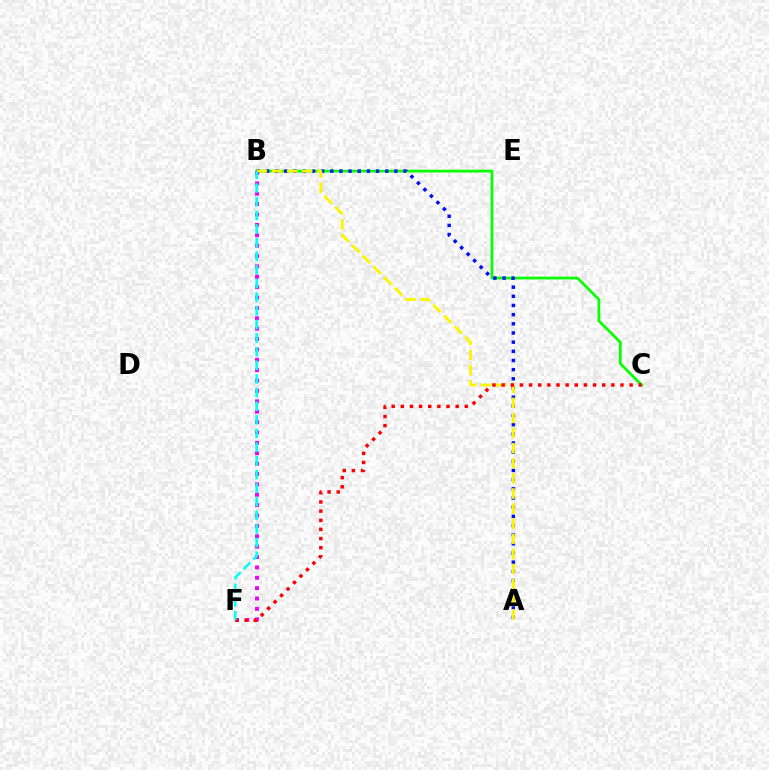{('B', 'C'): [{'color': '#08ff00', 'line_style': 'solid', 'thickness': 1.96}], ('B', 'F'): [{'color': '#ee00ff', 'line_style': 'dotted', 'thickness': 2.82}, {'color': '#00fff6', 'line_style': 'dashed', 'thickness': 1.85}], ('A', 'B'): [{'color': '#0010ff', 'line_style': 'dotted', 'thickness': 2.49}, {'color': '#fcf500', 'line_style': 'dashed', 'thickness': 2.05}], ('C', 'F'): [{'color': '#ff0000', 'line_style': 'dotted', 'thickness': 2.48}]}